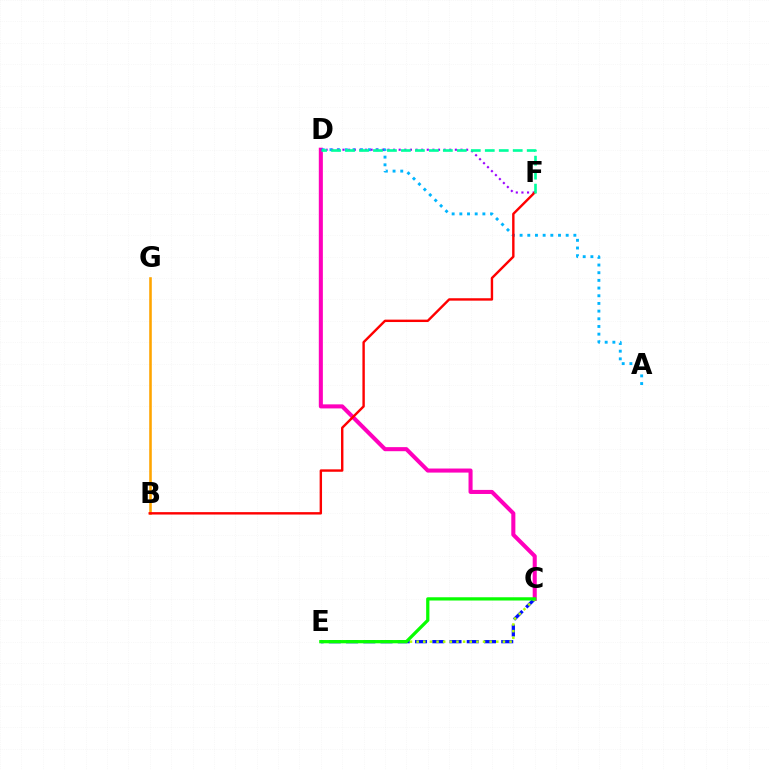{('C', 'E'): [{'color': '#0010ff', 'line_style': 'dashed', 'thickness': 2.34}, {'color': '#b3ff00', 'line_style': 'dotted', 'thickness': 1.8}, {'color': '#08ff00', 'line_style': 'solid', 'thickness': 2.34}], ('B', 'G'): [{'color': '#ffa500', 'line_style': 'solid', 'thickness': 1.86}], ('C', 'D'): [{'color': '#ff00bd', 'line_style': 'solid', 'thickness': 2.92}], ('A', 'D'): [{'color': '#00b5ff', 'line_style': 'dotted', 'thickness': 2.09}], ('D', 'F'): [{'color': '#9b00ff', 'line_style': 'dotted', 'thickness': 1.53}, {'color': '#00ff9d', 'line_style': 'dashed', 'thickness': 1.9}], ('B', 'F'): [{'color': '#ff0000', 'line_style': 'solid', 'thickness': 1.73}]}